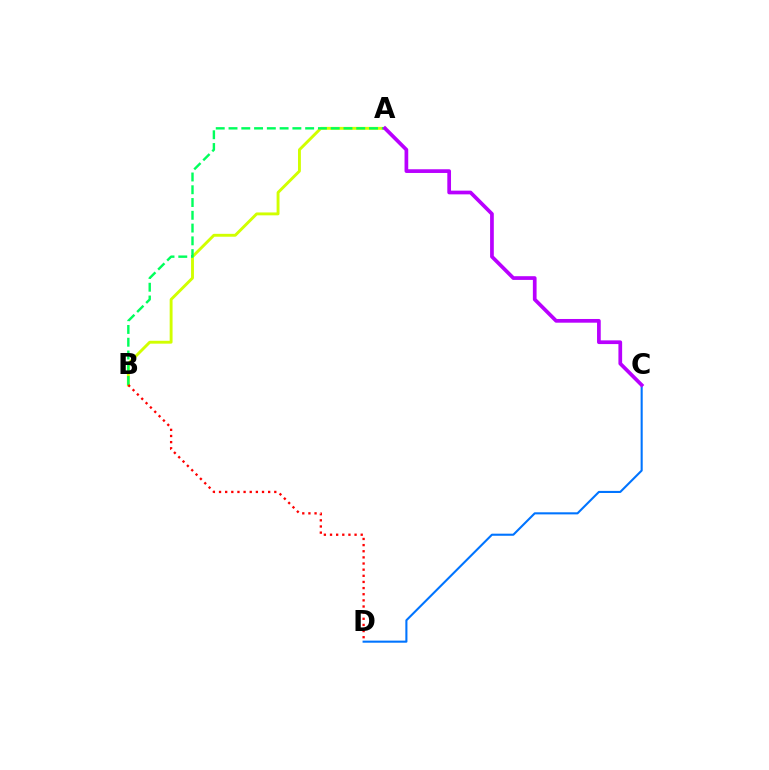{('A', 'B'): [{'color': '#d1ff00', 'line_style': 'solid', 'thickness': 2.08}, {'color': '#00ff5c', 'line_style': 'dashed', 'thickness': 1.74}], ('C', 'D'): [{'color': '#0074ff', 'line_style': 'solid', 'thickness': 1.51}], ('B', 'D'): [{'color': '#ff0000', 'line_style': 'dotted', 'thickness': 1.67}], ('A', 'C'): [{'color': '#b900ff', 'line_style': 'solid', 'thickness': 2.67}]}